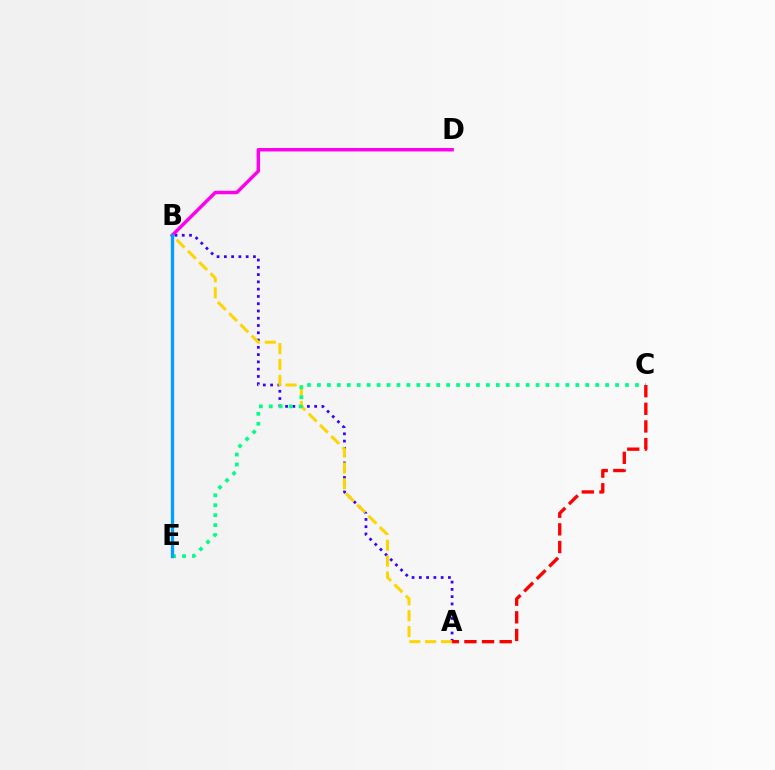{('A', 'B'): [{'color': '#3700ff', 'line_style': 'dotted', 'thickness': 1.98}, {'color': '#ffd500', 'line_style': 'dashed', 'thickness': 2.16}], ('B', 'E'): [{'color': '#4fff00', 'line_style': 'solid', 'thickness': 2.18}, {'color': '#009eff', 'line_style': 'solid', 'thickness': 2.37}], ('C', 'E'): [{'color': '#00ff86', 'line_style': 'dotted', 'thickness': 2.7}], ('B', 'D'): [{'color': '#ff00ed', 'line_style': 'solid', 'thickness': 2.48}], ('A', 'C'): [{'color': '#ff0000', 'line_style': 'dashed', 'thickness': 2.4}]}